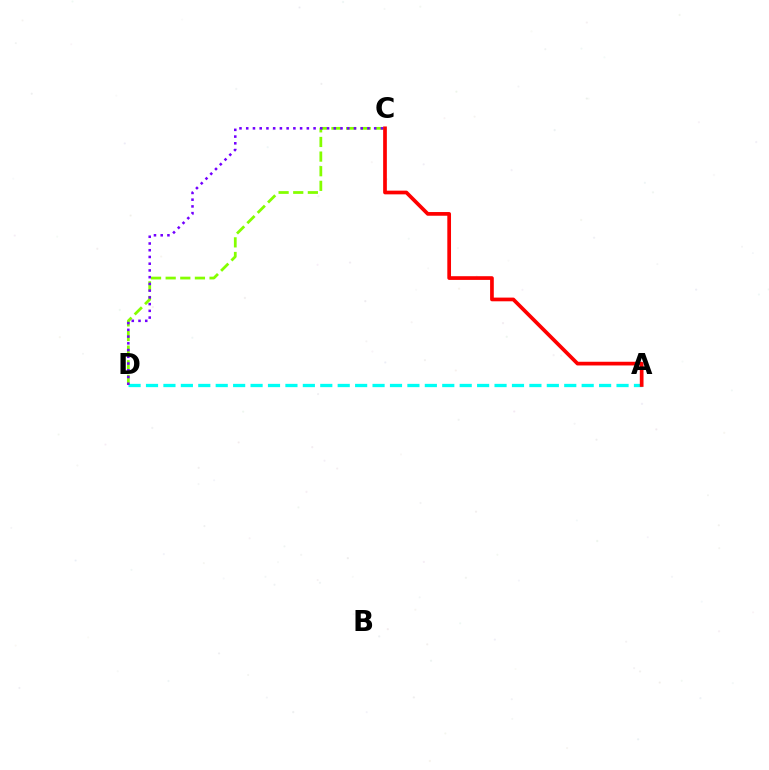{('A', 'D'): [{'color': '#00fff6', 'line_style': 'dashed', 'thickness': 2.37}], ('C', 'D'): [{'color': '#84ff00', 'line_style': 'dashed', 'thickness': 1.99}, {'color': '#7200ff', 'line_style': 'dotted', 'thickness': 1.83}], ('A', 'C'): [{'color': '#ff0000', 'line_style': 'solid', 'thickness': 2.67}]}